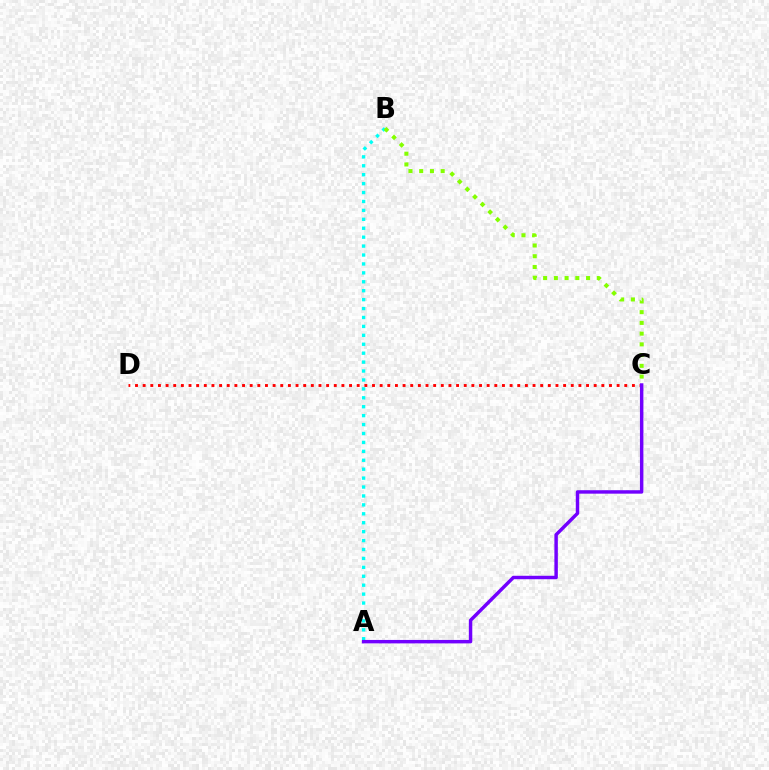{('A', 'B'): [{'color': '#00fff6', 'line_style': 'dotted', 'thickness': 2.42}], ('B', 'C'): [{'color': '#84ff00', 'line_style': 'dotted', 'thickness': 2.92}], ('C', 'D'): [{'color': '#ff0000', 'line_style': 'dotted', 'thickness': 2.08}], ('A', 'C'): [{'color': '#7200ff', 'line_style': 'solid', 'thickness': 2.48}]}